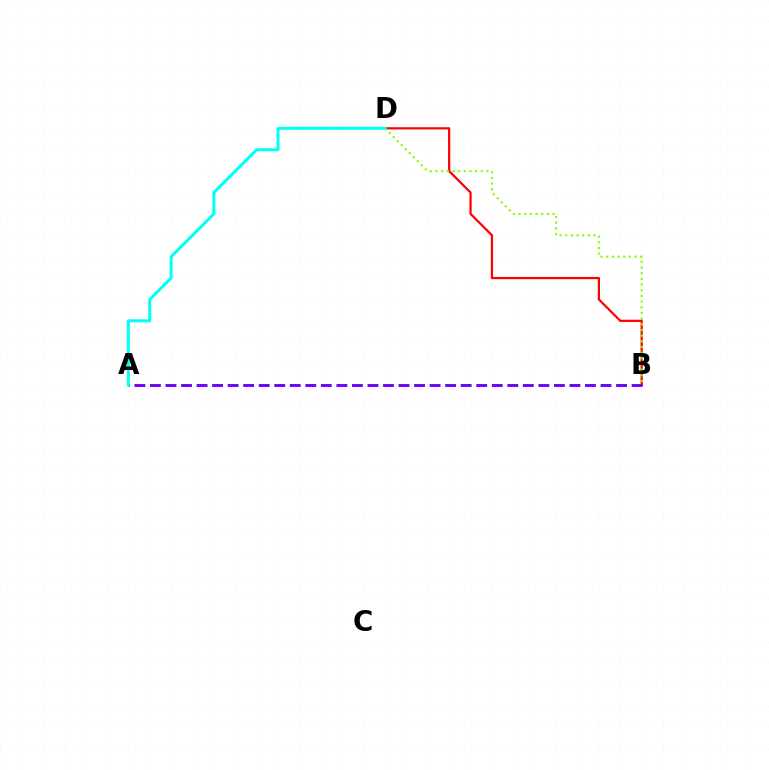{('B', 'D'): [{'color': '#ff0000', 'line_style': 'solid', 'thickness': 1.6}, {'color': '#84ff00', 'line_style': 'dotted', 'thickness': 1.54}], ('A', 'B'): [{'color': '#7200ff', 'line_style': 'dashed', 'thickness': 2.11}], ('A', 'D'): [{'color': '#00fff6', 'line_style': 'solid', 'thickness': 2.16}]}